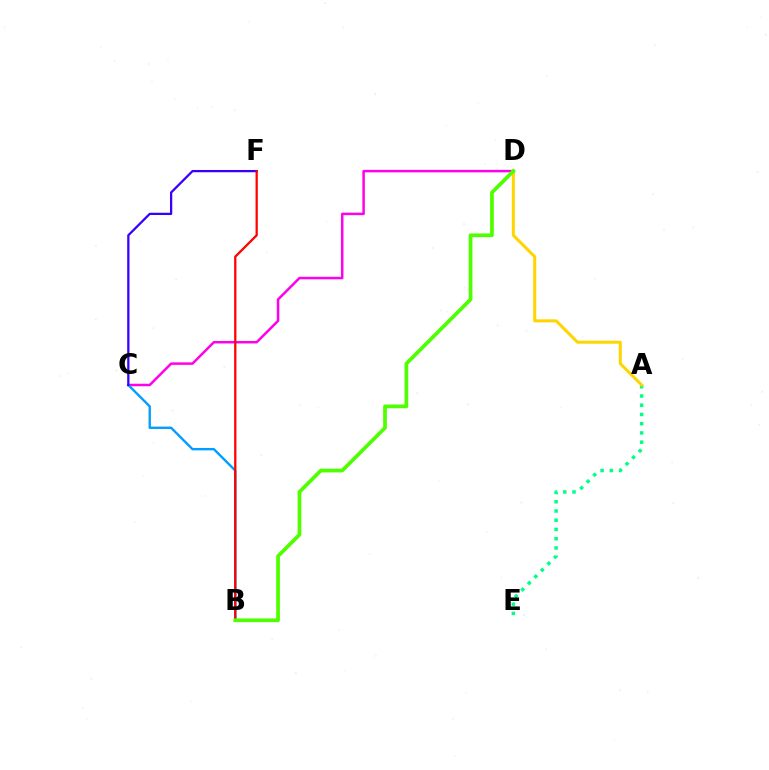{('C', 'D'): [{'color': '#ff00ed', 'line_style': 'solid', 'thickness': 1.79}], ('A', 'E'): [{'color': '#00ff86', 'line_style': 'dotted', 'thickness': 2.51}], ('B', 'C'): [{'color': '#009eff', 'line_style': 'solid', 'thickness': 1.71}], ('A', 'D'): [{'color': '#ffd500', 'line_style': 'solid', 'thickness': 2.18}], ('C', 'F'): [{'color': '#3700ff', 'line_style': 'solid', 'thickness': 1.64}], ('B', 'F'): [{'color': '#ff0000', 'line_style': 'solid', 'thickness': 1.63}], ('B', 'D'): [{'color': '#4fff00', 'line_style': 'solid', 'thickness': 2.67}]}